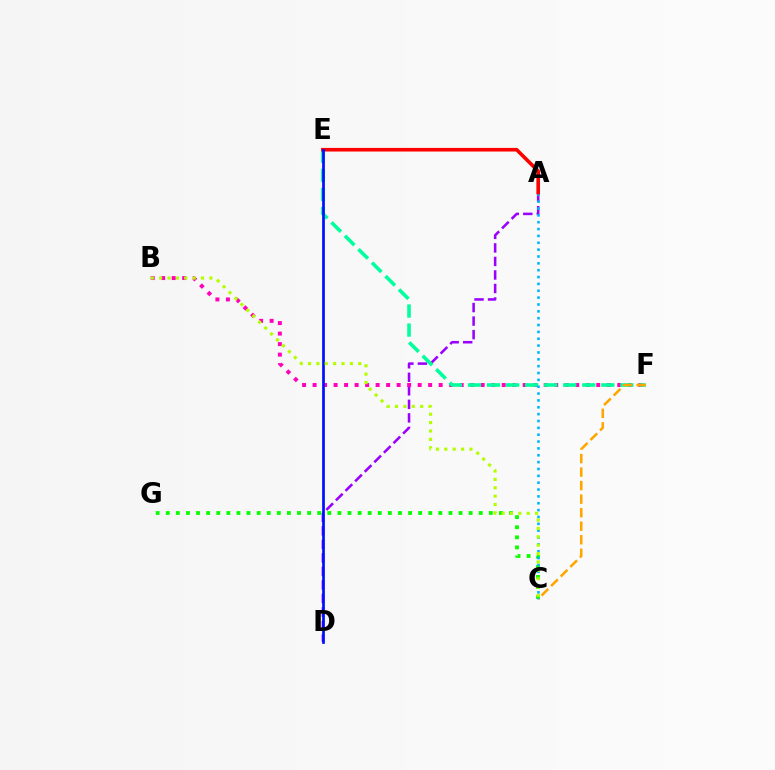{('A', 'D'): [{'color': '#9b00ff', 'line_style': 'dashed', 'thickness': 1.84}], ('B', 'F'): [{'color': '#ff00bd', 'line_style': 'dotted', 'thickness': 2.85}], ('C', 'G'): [{'color': '#08ff00', 'line_style': 'dotted', 'thickness': 2.74}], ('E', 'F'): [{'color': '#00ff9d', 'line_style': 'dashed', 'thickness': 2.59}], ('A', 'C'): [{'color': '#00b5ff', 'line_style': 'dotted', 'thickness': 1.86}], ('C', 'F'): [{'color': '#ffa500', 'line_style': 'dashed', 'thickness': 1.84}], ('A', 'E'): [{'color': '#ff0000', 'line_style': 'solid', 'thickness': 2.61}], ('D', 'E'): [{'color': '#0010ff', 'line_style': 'solid', 'thickness': 1.95}], ('B', 'C'): [{'color': '#b3ff00', 'line_style': 'dotted', 'thickness': 2.27}]}